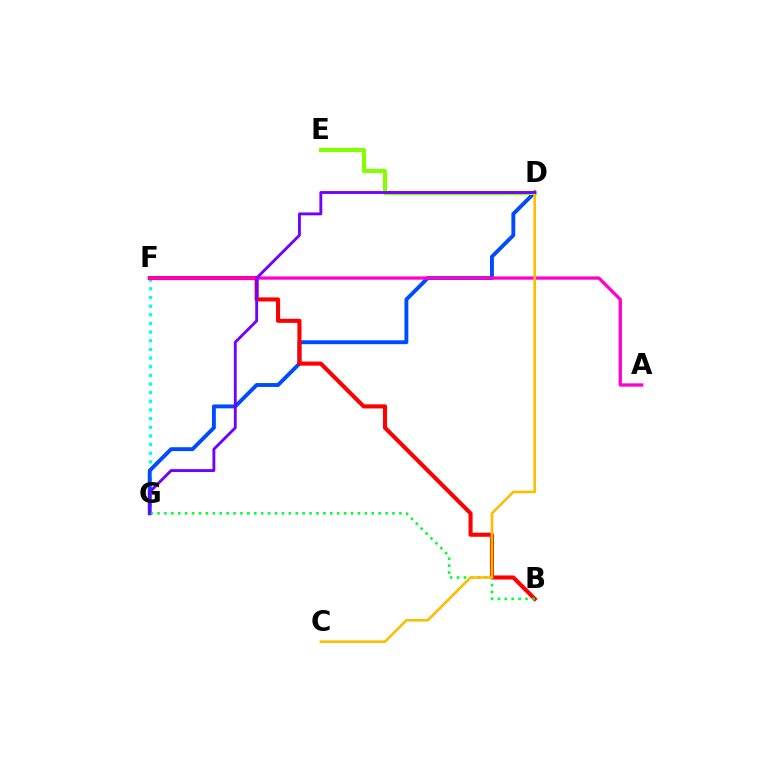{('F', 'G'): [{'color': '#00fff6', 'line_style': 'dotted', 'thickness': 2.35}], ('D', 'G'): [{'color': '#004bff', 'line_style': 'solid', 'thickness': 2.8}, {'color': '#7200ff', 'line_style': 'solid', 'thickness': 2.06}], ('B', 'F'): [{'color': '#ff0000', 'line_style': 'solid', 'thickness': 2.95}], ('B', 'G'): [{'color': '#00ff39', 'line_style': 'dotted', 'thickness': 1.88}], ('A', 'F'): [{'color': '#ff00cf', 'line_style': 'solid', 'thickness': 2.36}], ('D', 'E'): [{'color': '#84ff00', 'line_style': 'solid', 'thickness': 2.98}], ('C', 'D'): [{'color': '#ffbd00', 'line_style': 'solid', 'thickness': 1.88}]}